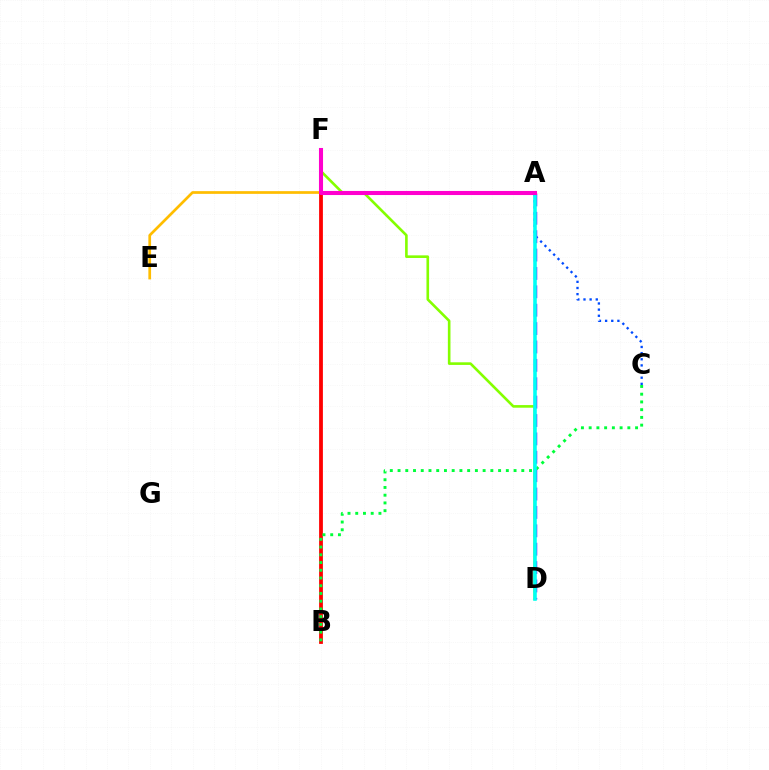{('A', 'C'): [{'color': '#004bff', 'line_style': 'dotted', 'thickness': 1.67}], ('A', 'E'): [{'color': '#ffbd00', 'line_style': 'solid', 'thickness': 1.95}], ('A', 'D'): [{'color': '#7200ff', 'line_style': 'dashed', 'thickness': 2.5}, {'color': '#00fff6', 'line_style': 'solid', 'thickness': 2.57}], ('B', 'F'): [{'color': '#ff0000', 'line_style': 'solid', 'thickness': 2.73}], ('B', 'C'): [{'color': '#00ff39', 'line_style': 'dotted', 'thickness': 2.1}], ('D', 'F'): [{'color': '#84ff00', 'line_style': 'solid', 'thickness': 1.89}], ('A', 'F'): [{'color': '#ff00cf', 'line_style': 'solid', 'thickness': 2.93}]}